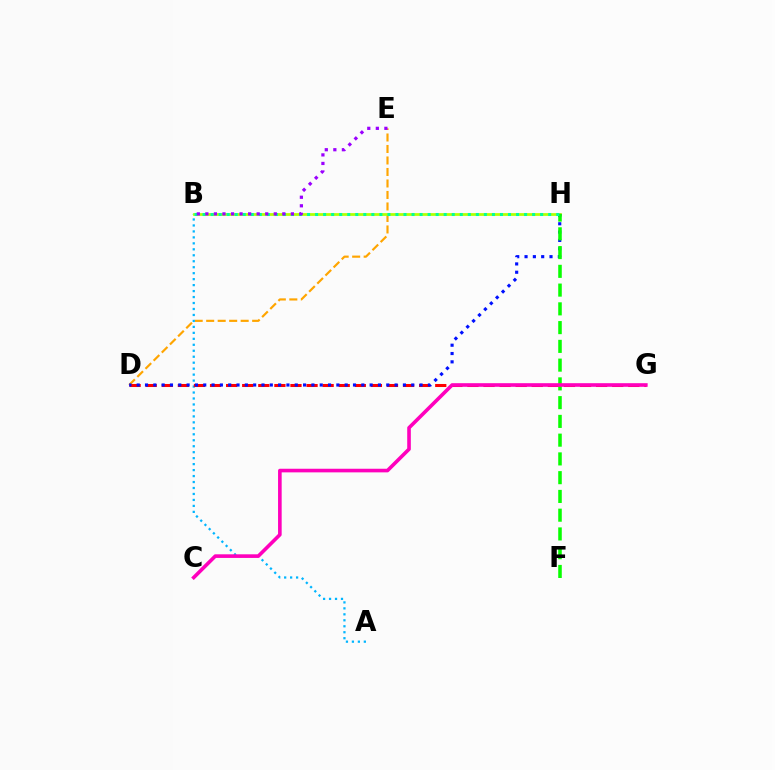{('D', 'E'): [{'color': '#ffa500', 'line_style': 'dashed', 'thickness': 1.56}], ('A', 'B'): [{'color': '#00b5ff', 'line_style': 'dotted', 'thickness': 1.62}], ('D', 'G'): [{'color': '#ff0000', 'line_style': 'dashed', 'thickness': 2.19}], ('B', 'H'): [{'color': '#b3ff00', 'line_style': 'solid', 'thickness': 1.98}, {'color': '#00ff9d', 'line_style': 'dotted', 'thickness': 2.18}], ('D', 'H'): [{'color': '#0010ff', 'line_style': 'dotted', 'thickness': 2.26}], ('F', 'H'): [{'color': '#08ff00', 'line_style': 'dashed', 'thickness': 2.55}], ('C', 'G'): [{'color': '#ff00bd', 'line_style': 'solid', 'thickness': 2.61}], ('B', 'E'): [{'color': '#9b00ff', 'line_style': 'dotted', 'thickness': 2.32}]}